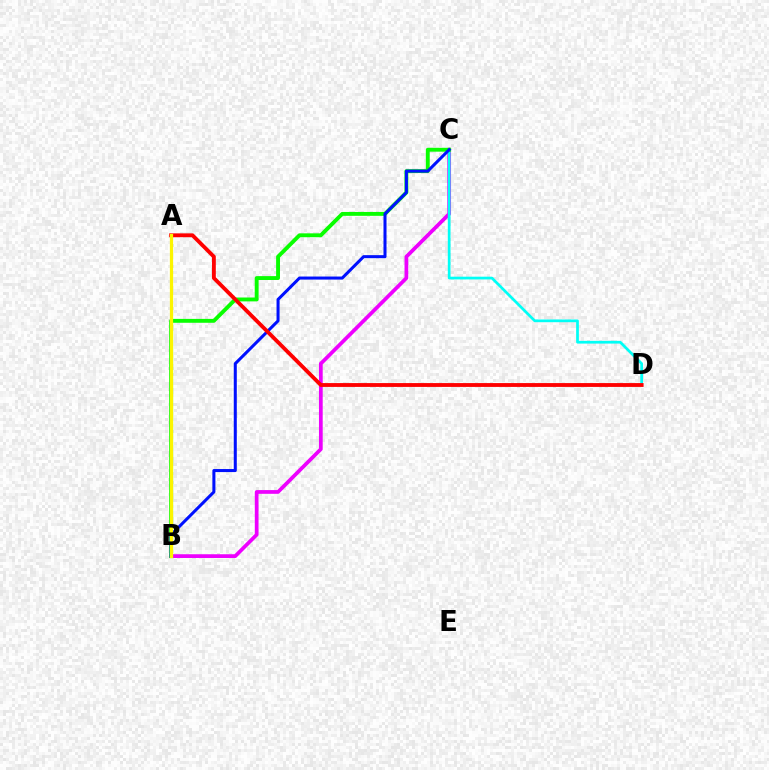{('B', 'C'): [{'color': '#ee00ff', 'line_style': 'solid', 'thickness': 2.69}, {'color': '#08ff00', 'line_style': 'solid', 'thickness': 2.79}, {'color': '#0010ff', 'line_style': 'solid', 'thickness': 2.18}], ('C', 'D'): [{'color': '#00fff6', 'line_style': 'solid', 'thickness': 1.96}], ('A', 'D'): [{'color': '#ff0000', 'line_style': 'solid', 'thickness': 2.76}], ('A', 'B'): [{'color': '#fcf500', 'line_style': 'solid', 'thickness': 2.33}]}